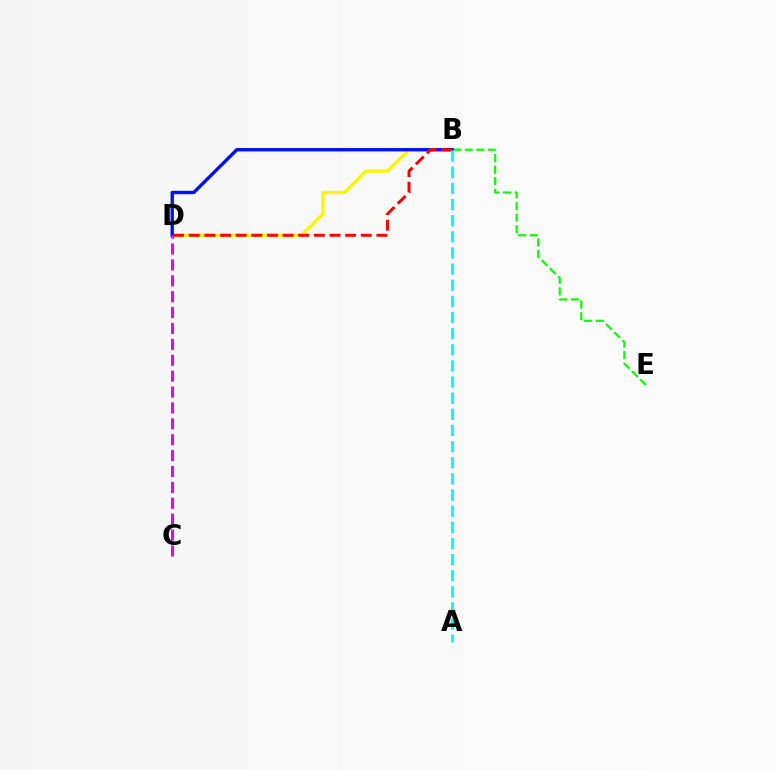{('B', 'D'): [{'color': '#fcf500', 'line_style': 'solid', 'thickness': 2.35}, {'color': '#0010ff', 'line_style': 'solid', 'thickness': 2.43}, {'color': '#ff0000', 'line_style': 'dashed', 'thickness': 2.13}], ('B', 'E'): [{'color': '#08ff00', 'line_style': 'dashed', 'thickness': 1.57}], ('A', 'B'): [{'color': '#00fff6', 'line_style': 'dashed', 'thickness': 2.19}], ('C', 'D'): [{'color': '#ee00ff', 'line_style': 'dashed', 'thickness': 2.16}]}